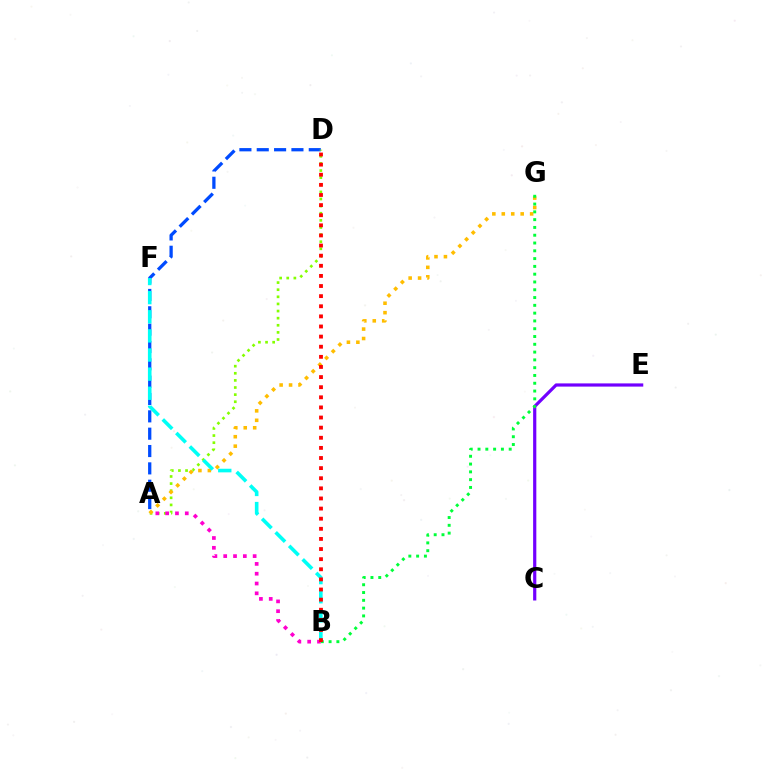{('A', 'D'): [{'color': '#004bff', 'line_style': 'dashed', 'thickness': 2.36}, {'color': '#84ff00', 'line_style': 'dotted', 'thickness': 1.93}], ('A', 'G'): [{'color': '#ffbd00', 'line_style': 'dotted', 'thickness': 2.57}], ('C', 'E'): [{'color': '#7200ff', 'line_style': 'solid', 'thickness': 2.3}], ('A', 'B'): [{'color': '#ff00cf', 'line_style': 'dotted', 'thickness': 2.67}], ('B', 'G'): [{'color': '#00ff39', 'line_style': 'dotted', 'thickness': 2.12}], ('B', 'F'): [{'color': '#00fff6', 'line_style': 'dashed', 'thickness': 2.6}], ('B', 'D'): [{'color': '#ff0000', 'line_style': 'dotted', 'thickness': 2.75}]}